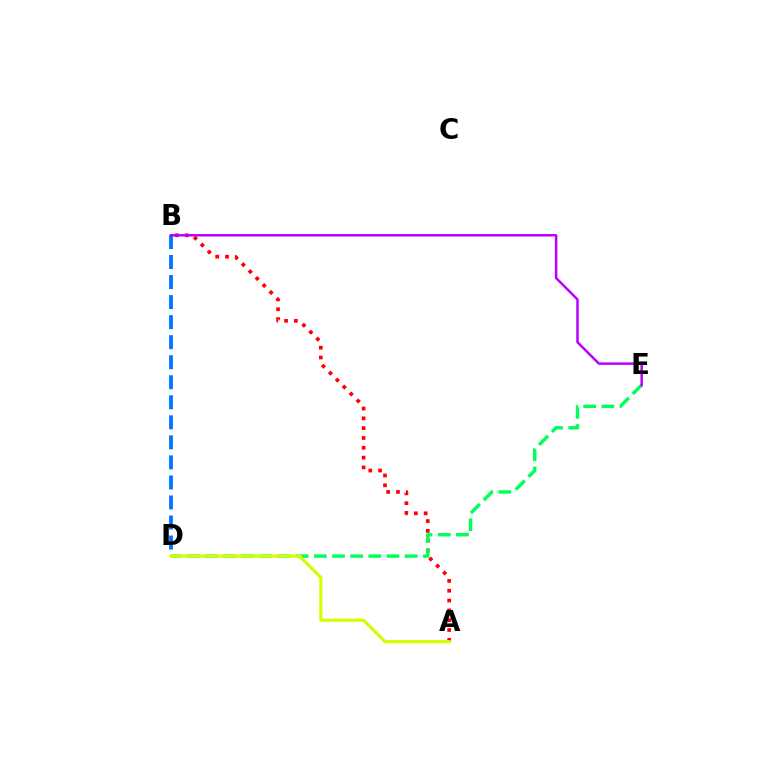{('A', 'B'): [{'color': '#ff0000', 'line_style': 'dotted', 'thickness': 2.67}], ('B', 'D'): [{'color': '#0074ff', 'line_style': 'dashed', 'thickness': 2.72}], ('D', 'E'): [{'color': '#00ff5c', 'line_style': 'dashed', 'thickness': 2.47}], ('A', 'D'): [{'color': '#d1ff00', 'line_style': 'solid', 'thickness': 2.32}], ('B', 'E'): [{'color': '#b900ff', 'line_style': 'solid', 'thickness': 1.8}]}